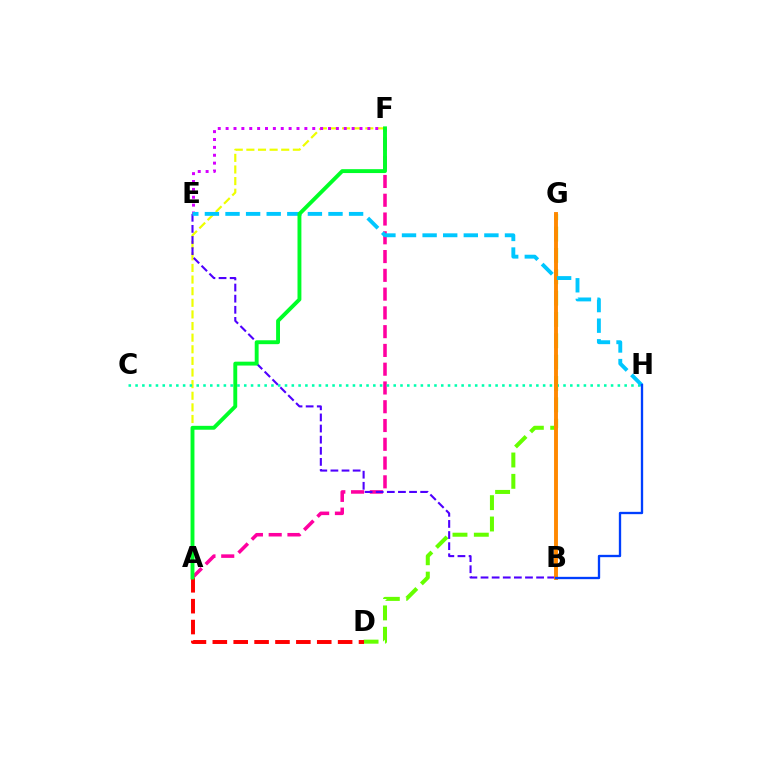{('D', 'G'): [{'color': '#66ff00', 'line_style': 'dashed', 'thickness': 2.9}], ('A', 'F'): [{'color': '#ff00a0', 'line_style': 'dashed', 'thickness': 2.55}, {'color': '#eeff00', 'line_style': 'dashed', 'thickness': 1.58}, {'color': '#00ff27', 'line_style': 'solid', 'thickness': 2.8}], ('B', 'E'): [{'color': '#4f00ff', 'line_style': 'dashed', 'thickness': 1.51}], ('E', 'F'): [{'color': '#d600ff', 'line_style': 'dotted', 'thickness': 2.14}], ('C', 'H'): [{'color': '#00ffaf', 'line_style': 'dotted', 'thickness': 1.85}], ('B', 'G'): [{'color': '#ff8800', 'line_style': 'solid', 'thickness': 2.81}], ('E', 'H'): [{'color': '#00c7ff', 'line_style': 'dashed', 'thickness': 2.8}], ('A', 'D'): [{'color': '#ff0000', 'line_style': 'dashed', 'thickness': 2.84}], ('B', 'H'): [{'color': '#003fff', 'line_style': 'solid', 'thickness': 1.67}]}